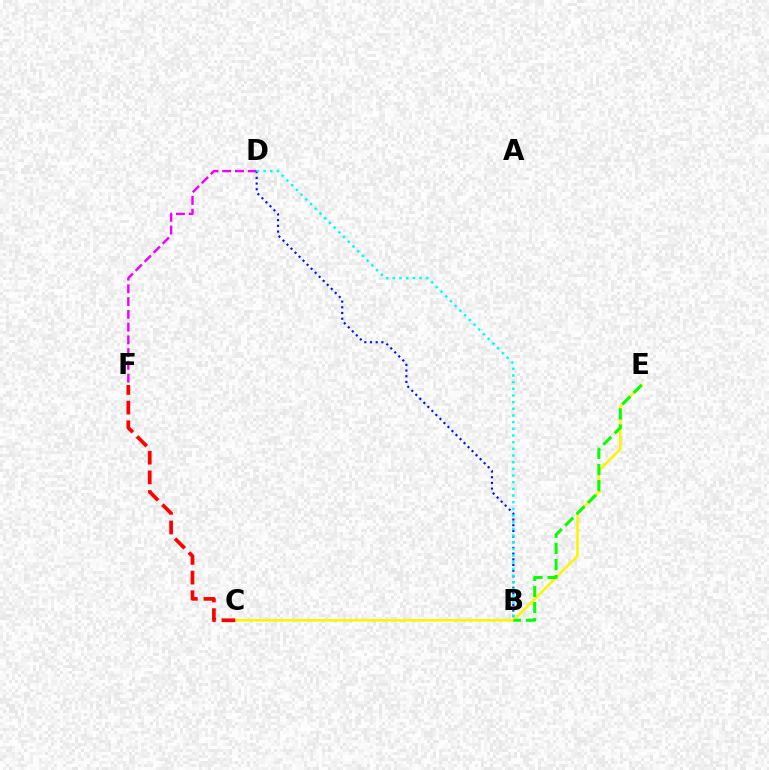{('B', 'D'): [{'color': '#0010ff', 'line_style': 'dotted', 'thickness': 1.54}, {'color': '#00fff6', 'line_style': 'dotted', 'thickness': 1.81}], ('D', 'F'): [{'color': '#ee00ff', 'line_style': 'dashed', 'thickness': 1.73}], ('C', 'E'): [{'color': '#fcf500', 'line_style': 'solid', 'thickness': 1.85}], ('B', 'E'): [{'color': '#08ff00', 'line_style': 'dashed', 'thickness': 2.19}], ('C', 'F'): [{'color': '#ff0000', 'line_style': 'dashed', 'thickness': 2.67}]}